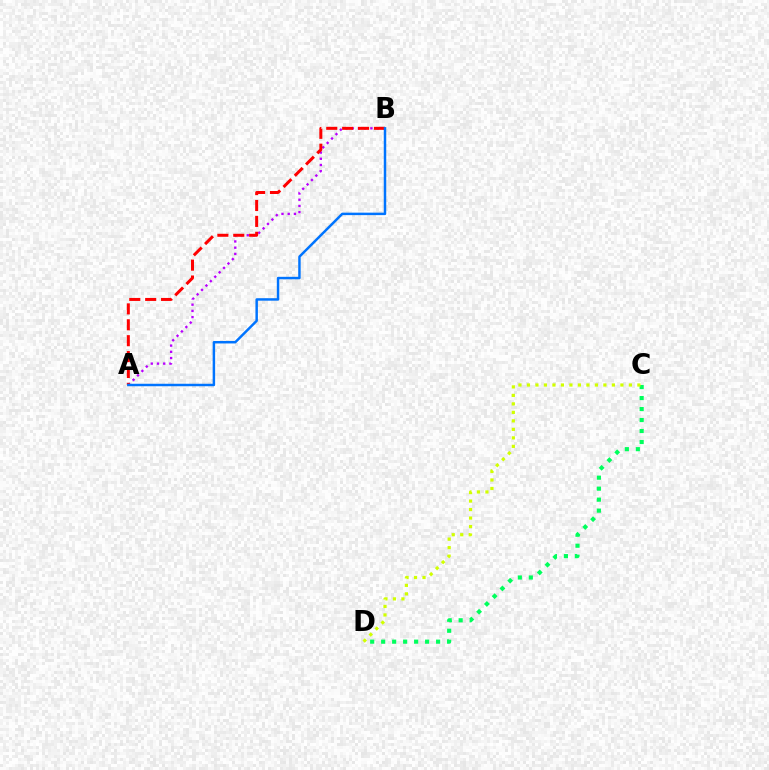{('A', 'B'): [{'color': '#b900ff', 'line_style': 'dotted', 'thickness': 1.69}, {'color': '#ff0000', 'line_style': 'dashed', 'thickness': 2.16}, {'color': '#0074ff', 'line_style': 'solid', 'thickness': 1.78}], ('C', 'D'): [{'color': '#00ff5c', 'line_style': 'dotted', 'thickness': 2.98}, {'color': '#d1ff00', 'line_style': 'dotted', 'thickness': 2.31}]}